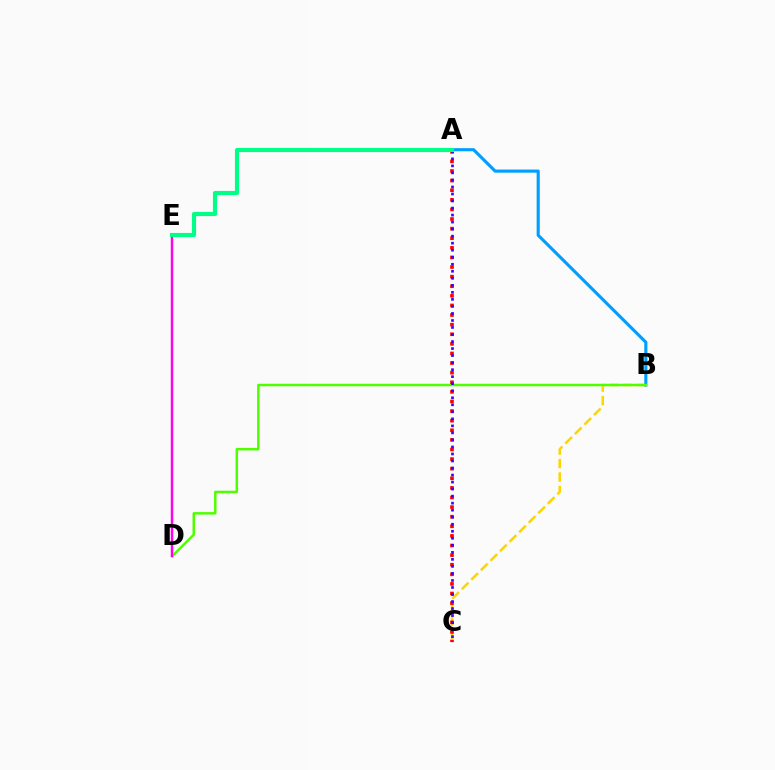{('B', 'C'): [{'color': '#ffd500', 'line_style': 'dashed', 'thickness': 1.83}], ('A', 'B'): [{'color': '#009eff', 'line_style': 'solid', 'thickness': 2.24}], ('B', 'D'): [{'color': '#4fff00', 'line_style': 'solid', 'thickness': 1.79}], ('D', 'E'): [{'color': '#ff00ed', 'line_style': 'solid', 'thickness': 1.77}], ('A', 'C'): [{'color': '#ff0000', 'line_style': 'dotted', 'thickness': 2.61}, {'color': '#3700ff', 'line_style': 'dotted', 'thickness': 1.91}], ('A', 'E'): [{'color': '#00ff86', 'line_style': 'solid', 'thickness': 2.98}]}